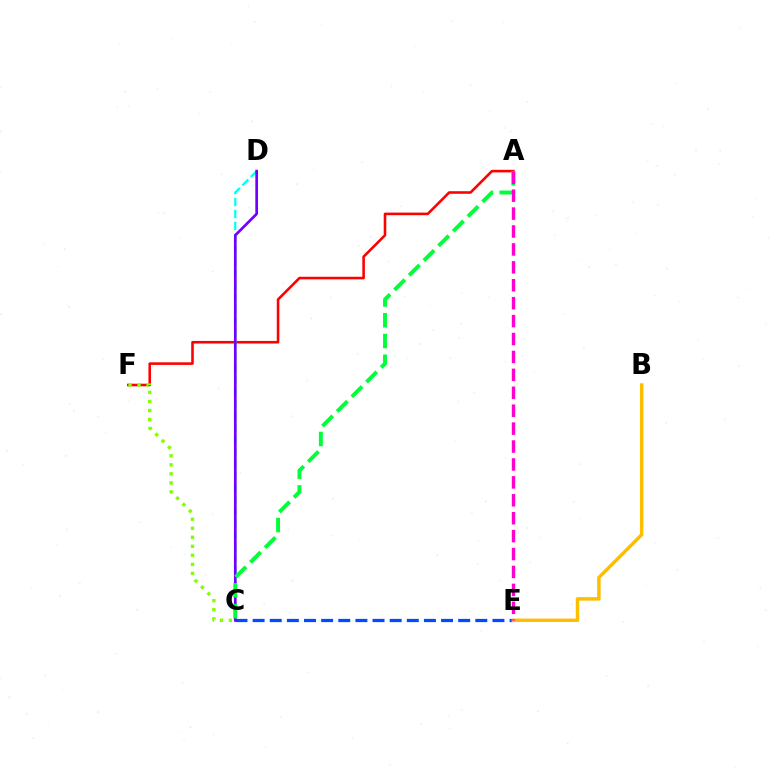{('A', 'F'): [{'color': '#ff0000', 'line_style': 'solid', 'thickness': 1.86}], ('C', 'D'): [{'color': '#00fff6', 'line_style': 'dashed', 'thickness': 1.62}, {'color': '#7200ff', 'line_style': 'solid', 'thickness': 1.94}], ('C', 'E'): [{'color': '#004bff', 'line_style': 'dashed', 'thickness': 2.33}], ('B', 'E'): [{'color': '#ffbd00', 'line_style': 'solid', 'thickness': 2.47}], ('C', 'F'): [{'color': '#84ff00', 'line_style': 'dotted', 'thickness': 2.45}], ('A', 'C'): [{'color': '#00ff39', 'line_style': 'dashed', 'thickness': 2.82}], ('A', 'E'): [{'color': '#ff00cf', 'line_style': 'dashed', 'thickness': 2.43}]}